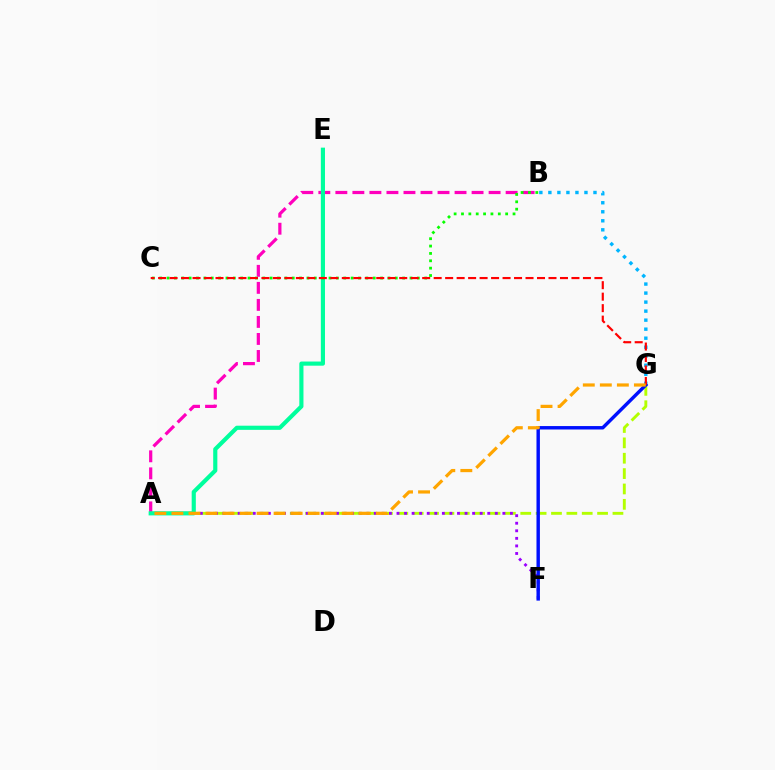{('A', 'B'): [{'color': '#ff00bd', 'line_style': 'dashed', 'thickness': 2.31}], ('A', 'G'): [{'color': '#b3ff00', 'line_style': 'dashed', 'thickness': 2.09}, {'color': '#ffa500', 'line_style': 'dashed', 'thickness': 2.31}], ('A', 'F'): [{'color': '#9b00ff', 'line_style': 'dotted', 'thickness': 2.05}], ('A', 'E'): [{'color': '#00ff9d', 'line_style': 'solid', 'thickness': 2.99}], ('B', 'G'): [{'color': '#00b5ff', 'line_style': 'dotted', 'thickness': 2.45}], ('B', 'C'): [{'color': '#08ff00', 'line_style': 'dotted', 'thickness': 2.0}], ('F', 'G'): [{'color': '#0010ff', 'line_style': 'solid', 'thickness': 2.47}], ('C', 'G'): [{'color': '#ff0000', 'line_style': 'dashed', 'thickness': 1.56}]}